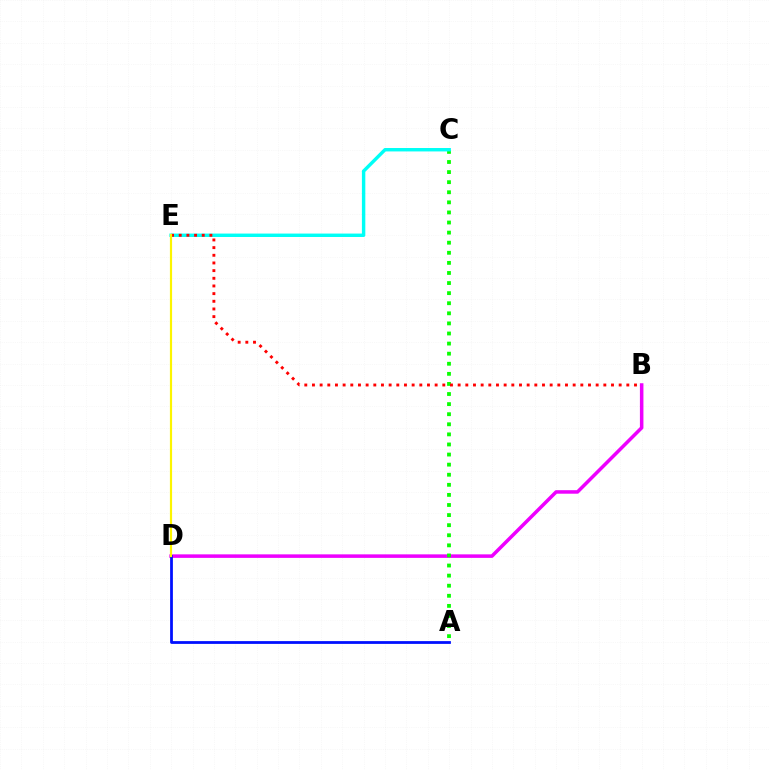{('B', 'D'): [{'color': '#ee00ff', 'line_style': 'solid', 'thickness': 2.53}], ('A', 'C'): [{'color': '#08ff00', 'line_style': 'dotted', 'thickness': 2.74}], ('C', 'E'): [{'color': '#00fff6', 'line_style': 'solid', 'thickness': 2.46}], ('A', 'D'): [{'color': '#0010ff', 'line_style': 'solid', 'thickness': 2.0}], ('B', 'E'): [{'color': '#ff0000', 'line_style': 'dotted', 'thickness': 2.08}], ('D', 'E'): [{'color': '#fcf500', 'line_style': 'solid', 'thickness': 1.57}]}